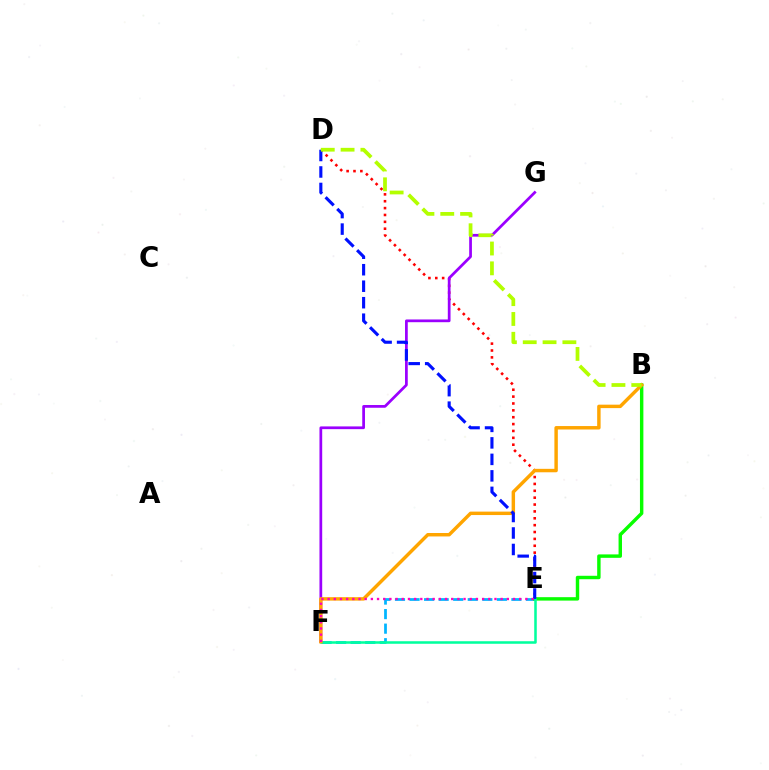{('E', 'F'): [{'color': '#00b5ff', 'line_style': 'dashed', 'thickness': 1.98}, {'color': '#00ff9d', 'line_style': 'solid', 'thickness': 1.83}, {'color': '#ff00bd', 'line_style': 'dotted', 'thickness': 1.68}], ('D', 'E'): [{'color': '#ff0000', 'line_style': 'dotted', 'thickness': 1.87}, {'color': '#0010ff', 'line_style': 'dashed', 'thickness': 2.24}], ('B', 'E'): [{'color': '#08ff00', 'line_style': 'solid', 'thickness': 2.47}], ('F', 'G'): [{'color': '#9b00ff', 'line_style': 'solid', 'thickness': 1.97}], ('B', 'F'): [{'color': '#ffa500', 'line_style': 'solid', 'thickness': 2.48}], ('B', 'D'): [{'color': '#b3ff00', 'line_style': 'dashed', 'thickness': 2.69}]}